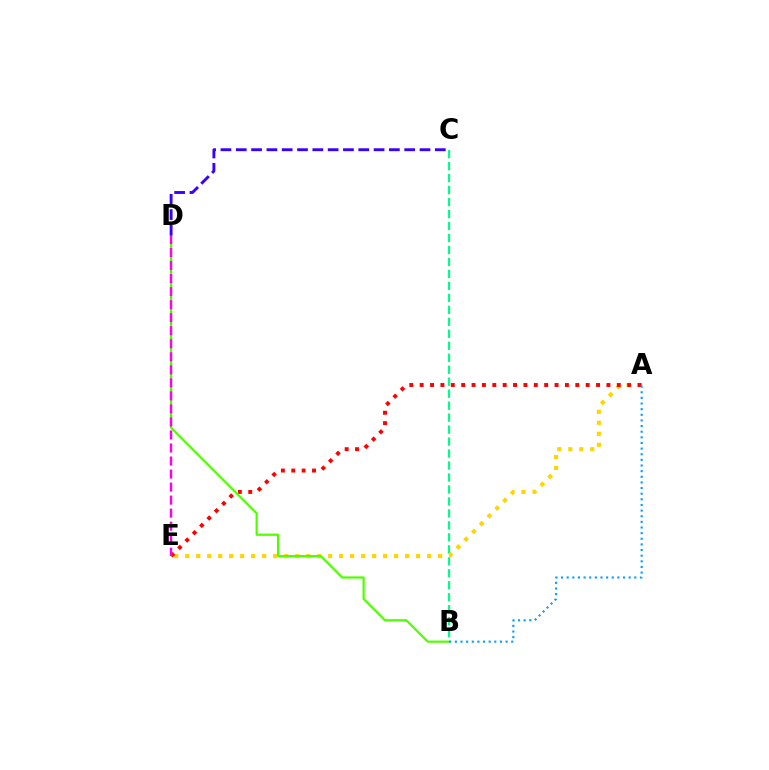{('B', 'C'): [{'color': '#00ff86', 'line_style': 'dashed', 'thickness': 1.63}], ('A', 'E'): [{'color': '#ffd500', 'line_style': 'dotted', 'thickness': 2.99}, {'color': '#ff0000', 'line_style': 'dotted', 'thickness': 2.82}], ('B', 'D'): [{'color': '#4fff00', 'line_style': 'solid', 'thickness': 1.58}], ('D', 'E'): [{'color': '#ff00ed', 'line_style': 'dashed', 'thickness': 1.77}], ('A', 'B'): [{'color': '#009eff', 'line_style': 'dotted', 'thickness': 1.53}], ('C', 'D'): [{'color': '#3700ff', 'line_style': 'dashed', 'thickness': 2.08}]}